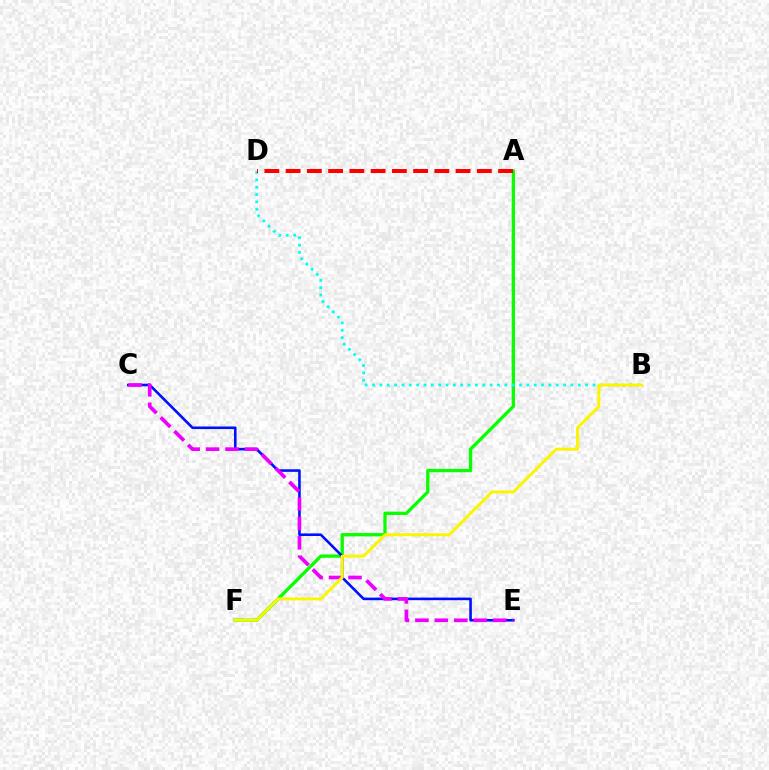{('A', 'F'): [{'color': '#08ff00', 'line_style': 'solid', 'thickness': 2.38}], ('C', 'E'): [{'color': '#0010ff', 'line_style': 'solid', 'thickness': 1.87}, {'color': '#ee00ff', 'line_style': 'dashed', 'thickness': 2.64}], ('B', 'D'): [{'color': '#00fff6', 'line_style': 'dotted', 'thickness': 2.0}], ('A', 'D'): [{'color': '#ff0000', 'line_style': 'dashed', 'thickness': 2.89}], ('B', 'F'): [{'color': '#fcf500', 'line_style': 'solid', 'thickness': 2.13}]}